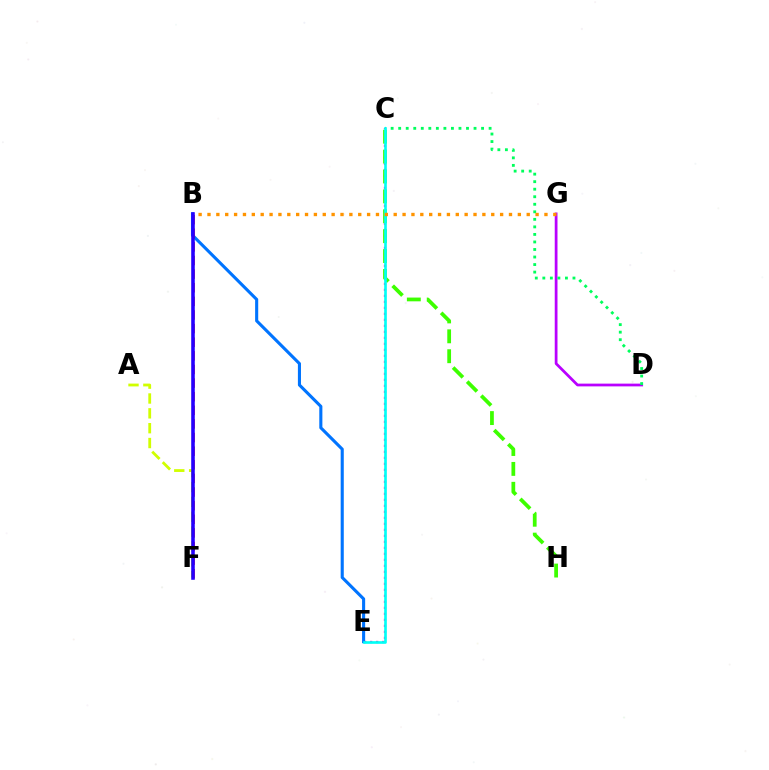{('C', 'E'): [{'color': '#ff00ac', 'line_style': 'dotted', 'thickness': 1.63}, {'color': '#00fff6', 'line_style': 'solid', 'thickness': 1.9}], ('D', 'G'): [{'color': '#b900ff', 'line_style': 'solid', 'thickness': 1.98}], ('A', 'F'): [{'color': '#d1ff00', 'line_style': 'dashed', 'thickness': 2.02}], ('C', 'H'): [{'color': '#3dff00', 'line_style': 'dashed', 'thickness': 2.7}], ('B', 'E'): [{'color': '#0074ff', 'line_style': 'solid', 'thickness': 2.23}], ('B', 'F'): [{'color': '#ff0000', 'line_style': 'dashed', 'thickness': 1.85}, {'color': '#2500ff', 'line_style': 'solid', 'thickness': 2.56}], ('C', 'D'): [{'color': '#00ff5c', 'line_style': 'dotted', 'thickness': 2.05}], ('B', 'G'): [{'color': '#ff9400', 'line_style': 'dotted', 'thickness': 2.41}]}